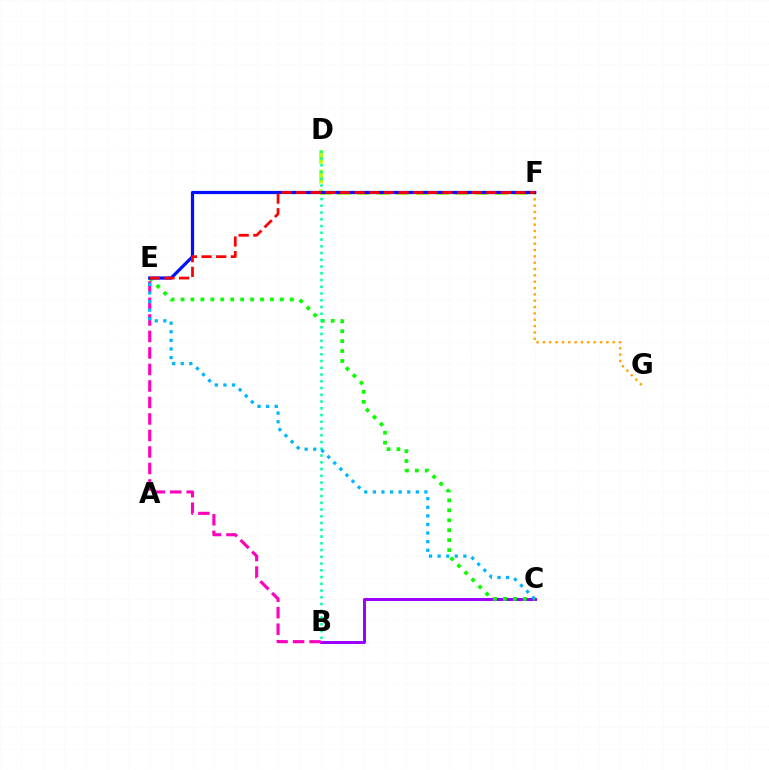{('B', 'C'): [{'color': '#9b00ff', 'line_style': 'solid', 'thickness': 2.15}], ('D', 'F'): [{'color': '#b3ff00', 'line_style': 'dashed', 'thickness': 2.67}], ('F', 'G'): [{'color': '#ffa500', 'line_style': 'dotted', 'thickness': 1.72}], ('C', 'E'): [{'color': '#08ff00', 'line_style': 'dotted', 'thickness': 2.7}, {'color': '#00b5ff', 'line_style': 'dotted', 'thickness': 2.33}], ('B', 'D'): [{'color': '#00ff9d', 'line_style': 'dotted', 'thickness': 1.83}], ('B', 'E'): [{'color': '#ff00bd', 'line_style': 'dashed', 'thickness': 2.24}], ('E', 'F'): [{'color': '#0010ff', 'line_style': 'solid', 'thickness': 2.32}, {'color': '#ff0000', 'line_style': 'dashed', 'thickness': 1.99}]}